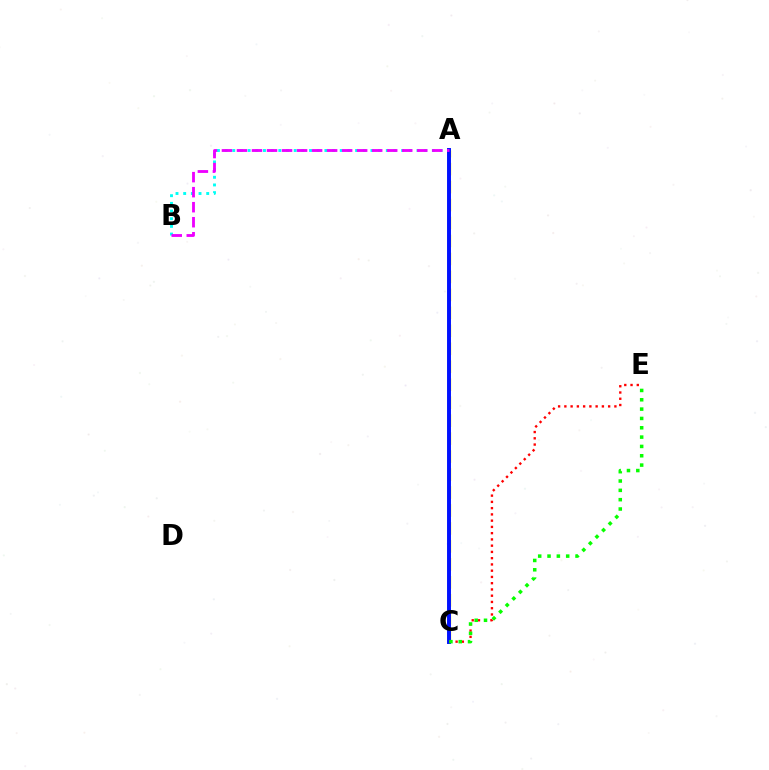{('A', 'B'): [{'color': '#00fff6', 'line_style': 'dotted', 'thickness': 2.09}, {'color': '#ee00ff', 'line_style': 'dashed', 'thickness': 2.04}], ('A', 'C'): [{'color': '#fcf500', 'line_style': 'dashed', 'thickness': 2.44}, {'color': '#0010ff', 'line_style': 'solid', 'thickness': 2.83}], ('C', 'E'): [{'color': '#ff0000', 'line_style': 'dotted', 'thickness': 1.7}, {'color': '#08ff00', 'line_style': 'dotted', 'thickness': 2.53}]}